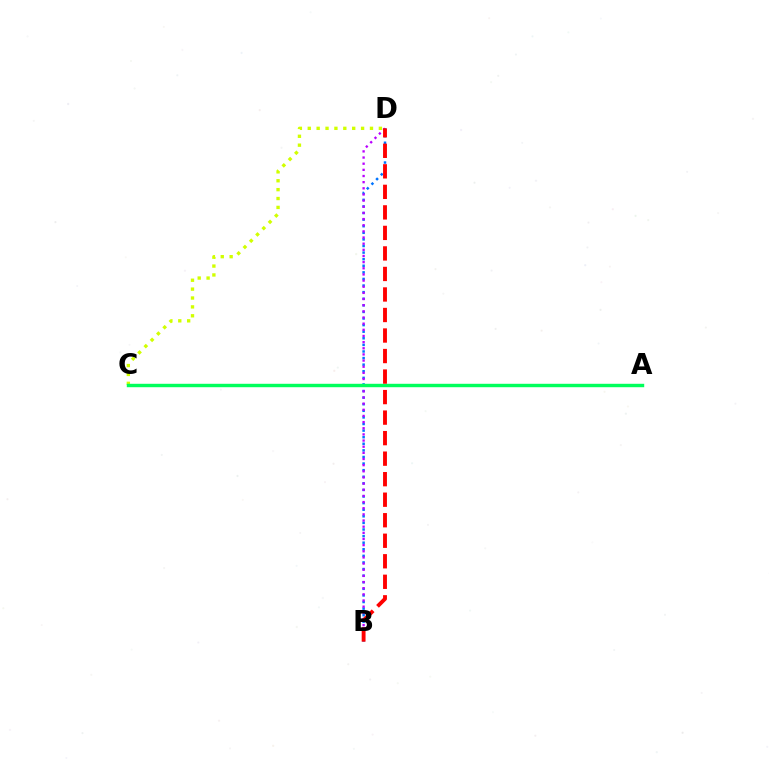{('B', 'D'): [{'color': '#0074ff', 'line_style': 'dotted', 'thickness': 1.79}, {'color': '#b900ff', 'line_style': 'dotted', 'thickness': 1.67}, {'color': '#ff0000', 'line_style': 'dashed', 'thickness': 2.79}], ('C', 'D'): [{'color': '#d1ff00', 'line_style': 'dotted', 'thickness': 2.41}], ('A', 'C'): [{'color': '#00ff5c', 'line_style': 'solid', 'thickness': 2.46}]}